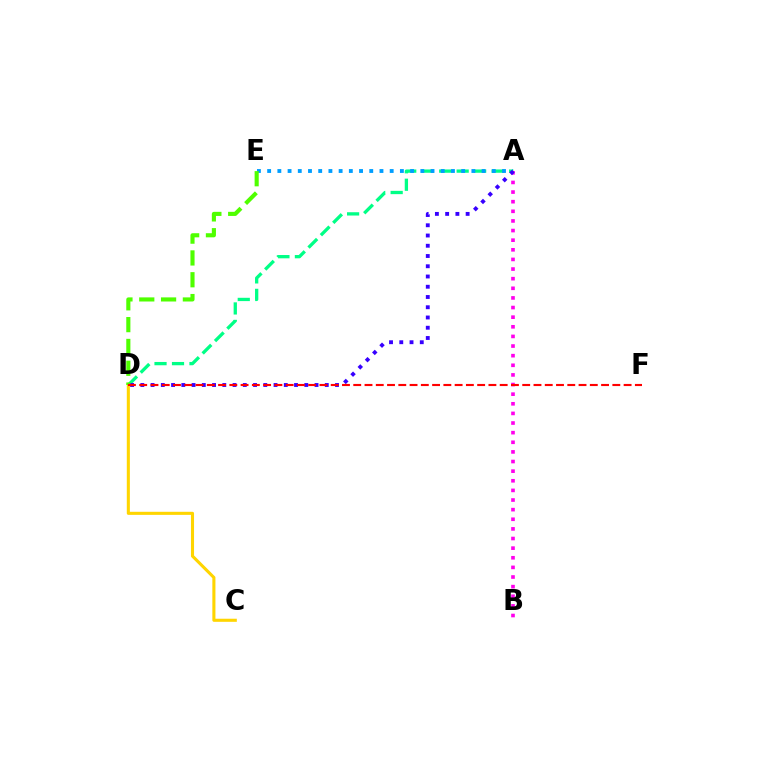{('A', 'D'): [{'color': '#00ff86', 'line_style': 'dashed', 'thickness': 2.37}, {'color': '#3700ff', 'line_style': 'dotted', 'thickness': 2.78}], ('A', 'B'): [{'color': '#ff00ed', 'line_style': 'dotted', 'thickness': 2.61}], ('A', 'E'): [{'color': '#009eff', 'line_style': 'dotted', 'thickness': 2.77}], ('C', 'D'): [{'color': '#ffd500', 'line_style': 'solid', 'thickness': 2.22}], ('D', 'E'): [{'color': '#4fff00', 'line_style': 'dashed', 'thickness': 2.96}], ('D', 'F'): [{'color': '#ff0000', 'line_style': 'dashed', 'thickness': 1.53}]}